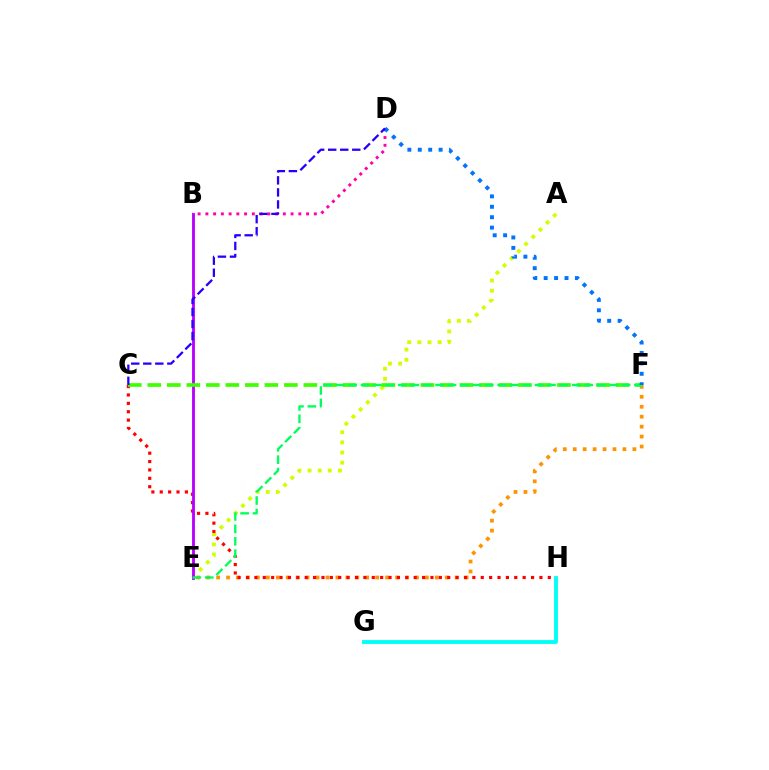{('E', 'F'): [{'color': '#ff9400', 'line_style': 'dotted', 'thickness': 2.7}, {'color': '#00ff5c', 'line_style': 'dashed', 'thickness': 1.69}], ('B', 'D'): [{'color': '#ff00ac', 'line_style': 'dotted', 'thickness': 2.1}], ('A', 'E'): [{'color': '#d1ff00', 'line_style': 'dotted', 'thickness': 2.76}], ('C', 'H'): [{'color': '#ff0000', 'line_style': 'dotted', 'thickness': 2.28}], ('B', 'E'): [{'color': '#b900ff', 'line_style': 'solid', 'thickness': 2.05}], ('G', 'H'): [{'color': '#00fff6', 'line_style': 'solid', 'thickness': 2.77}], ('C', 'F'): [{'color': '#3dff00', 'line_style': 'dashed', 'thickness': 2.65}], ('D', 'F'): [{'color': '#0074ff', 'line_style': 'dotted', 'thickness': 2.83}], ('C', 'D'): [{'color': '#2500ff', 'line_style': 'dashed', 'thickness': 1.64}]}